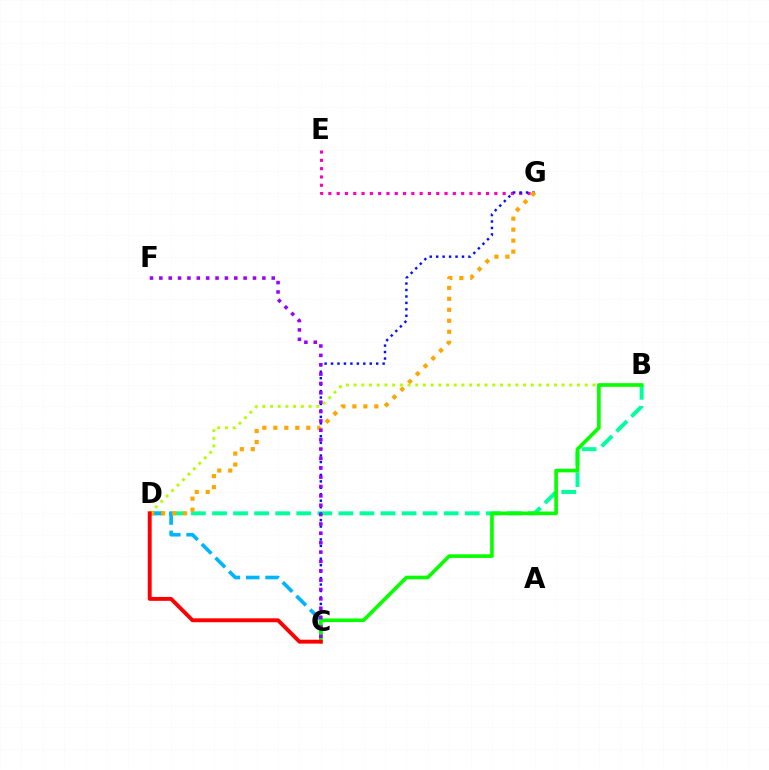{('E', 'G'): [{'color': '#ff00bd', 'line_style': 'dotted', 'thickness': 2.25}], ('B', 'D'): [{'color': '#00ff9d', 'line_style': 'dashed', 'thickness': 2.86}, {'color': '#b3ff00', 'line_style': 'dotted', 'thickness': 2.09}], ('C', 'G'): [{'color': '#0010ff', 'line_style': 'dotted', 'thickness': 1.75}], ('C', 'D'): [{'color': '#00b5ff', 'line_style': 'dashed', 'thickness': 2.63}, {'color': '#ff0000', 'line_style': 'solid', 'thickness': 2.8}], ('D', 'G'): [{'color': '#ffa500', 'line_style': 'dotted', 'thickness': 2.98}], ('B', 'C'): [{'color': '#08ff00', 'line_style': 'solid', 'thickness': 2.62}], ('C', 'F'): [{'color': '#9b00ff', 'line_style': 'dotted', 'thickness': 2.54}]}